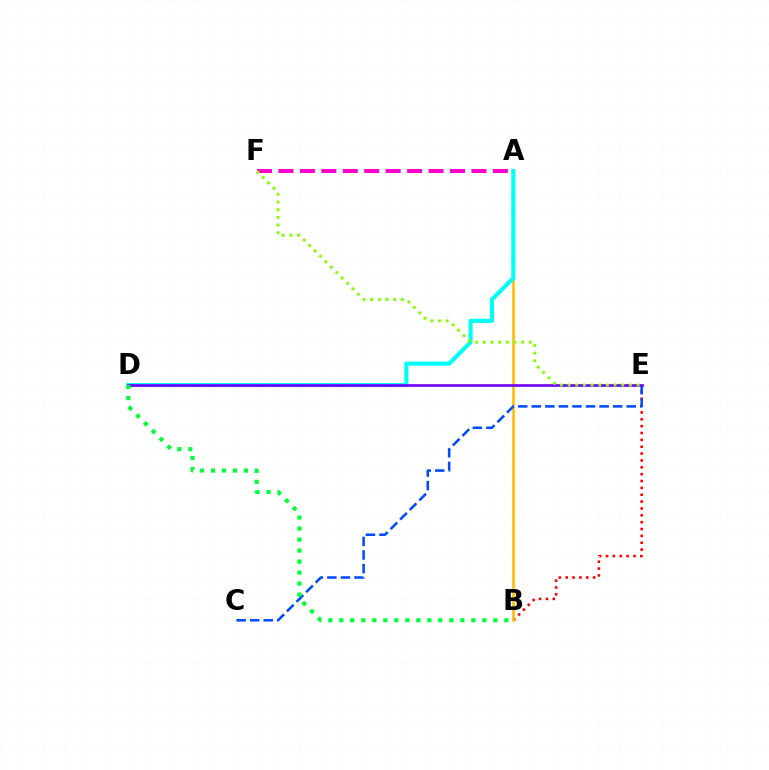{('B', 'E'): [{'color': '#ff0000', 'line_style': 'dotted', 'thickness': 1.86}], ('A', 'B'): [{'color': '#ffbd00', 'line_style': 'solid', 'thickness': 1.88}], ('A', 'F'): [{'color': '#ff00cf', 'line_style': 'dashed', 'thickness': 2.91}], ('A', 'D'): [{'color': '#00fff6', 'line_style': 'solid', 'thickness': 2.96}], ('C', 'E'): [{'color': '#004bff', 'line_style': 'dashed', 'thickness': 1.84}], ('D', 'E'): [{'color': '#7200ff', 'line_style': 'solid', 'thickness': 1.92}], ('E', 'F'): [{'color': '#84ff00', 'line_style': 'dotted', 'thickness': 2.08}], ('B', 'D'): [{'color': '#00ff39', 'line_style': 'dotted', 'thickness': 2.99}]}